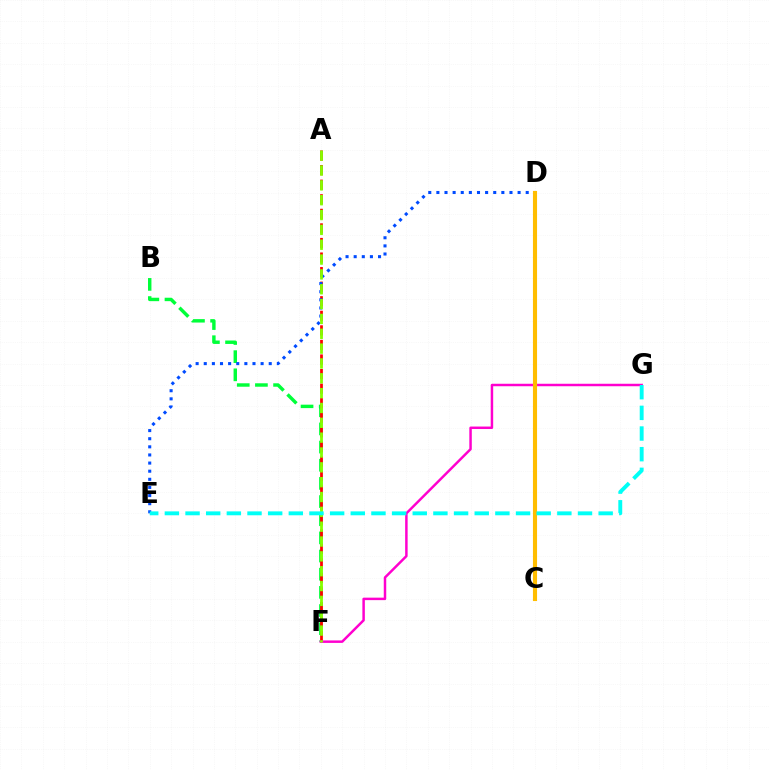{('C', 'D'): [{'color': '#7200ff', 'line_style': 'solid', 'thickness': 1.84}, {'color': '#ffbd00', 'line_style': 'solid', 'thickness': 2.96}], ('B', 'F'): [{'color': '#00ff39', 'line_style': 'dashed', 'thickness': 2.47}], ('A', 'F'): [{'color': '#ff0000', 'line_style': 'dashed', 'thickness': 1.98}, {'color': '#84ff00', 'line_style': 'dashed', 'thickness': 2.02}], ('D', 'E'): [{'color': '#004bff', 'line_style': 'dotted', 'thickness': 2.21}], ('F', 'G'): [{'color': '#ff00cf', 'line_style': 'solid', 'thickness': 1.78}], ('E', 'G'): [{'color': '#00fff6', 'line_style': 'dashed', 'thickness': 2.81}]}